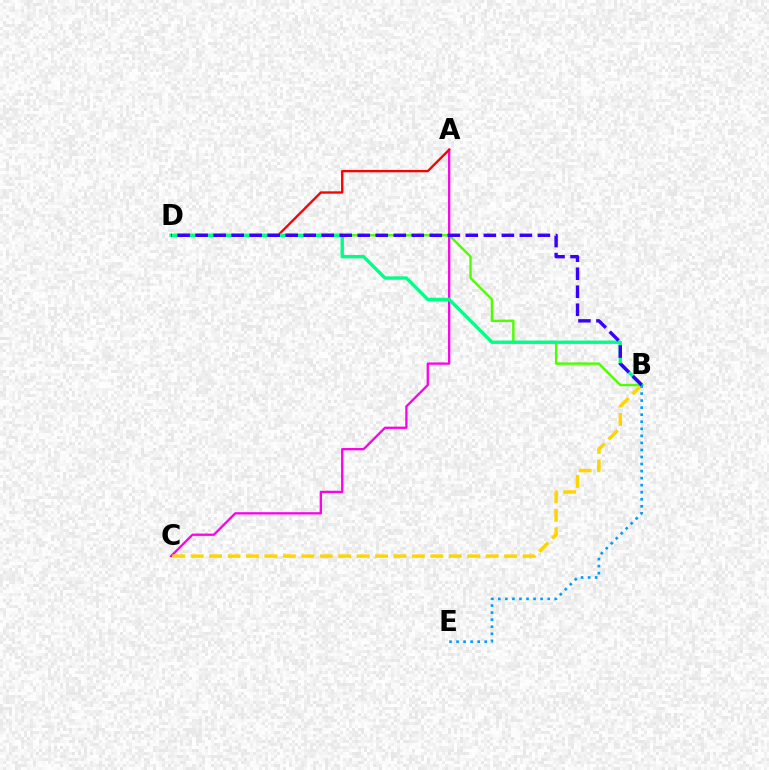{('A', 'C'): [{'color': '#ff00ed', 'line_style': 'solid', 'thickness': 1.65}], ('B', 'C'): [{'color': '#ffd500', 'line_style': 'dashed', 'thickness': 2.5}], ('A', 'D'): [{'color': '#ff0000', 'line_style': 'solid', 'thickness': 1.68}], ('B', 'D'): [{'color': '#4fff00', 'line_style': 'solid', 'thickness': 1.75}, {'color': '#00ff86', 'line_style': 'solid', 'thickness': 2.43}, {'color': '#3700ff', 'line_style': 'dashed', 'thickness': 2.45}], ('B', 'E'): [{'color': '#009eff', 'line_style': 'dotted', 'thickness': 1.91}]}